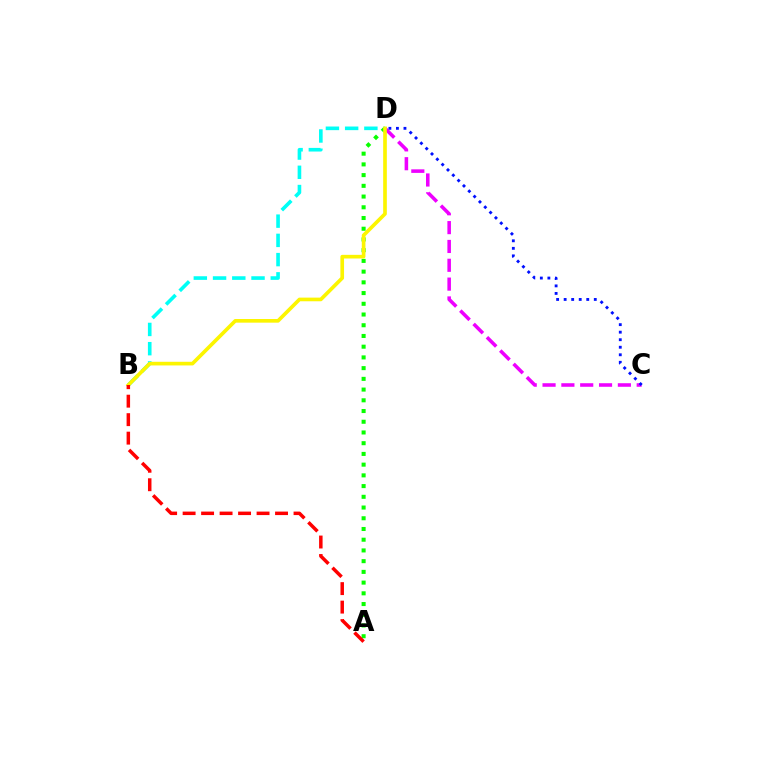{('C', 'D'): [{'color': '#ee00ff', 'line_style': 'dashed', 'thickness': 2.56}, {'color': '#0010ff', 'line_style': 'dotted', 'thickness': 2.05}], ('B', 'D'): [{'color': '#00fff6', 'line_style': 'dashed', 'thickness': 2.61}, {'color': '#fcf500', 'line_style': 'solid', 'thickness': 2.63}], ('A', 'D'): [{'color': '#08ff00', 'line_style': 'dotted', 'thickness': 2.91}], ('A', 'B'): [{'color': '#ff0000', 'line_style': 'dashed', 'thickness': 2.51}]}